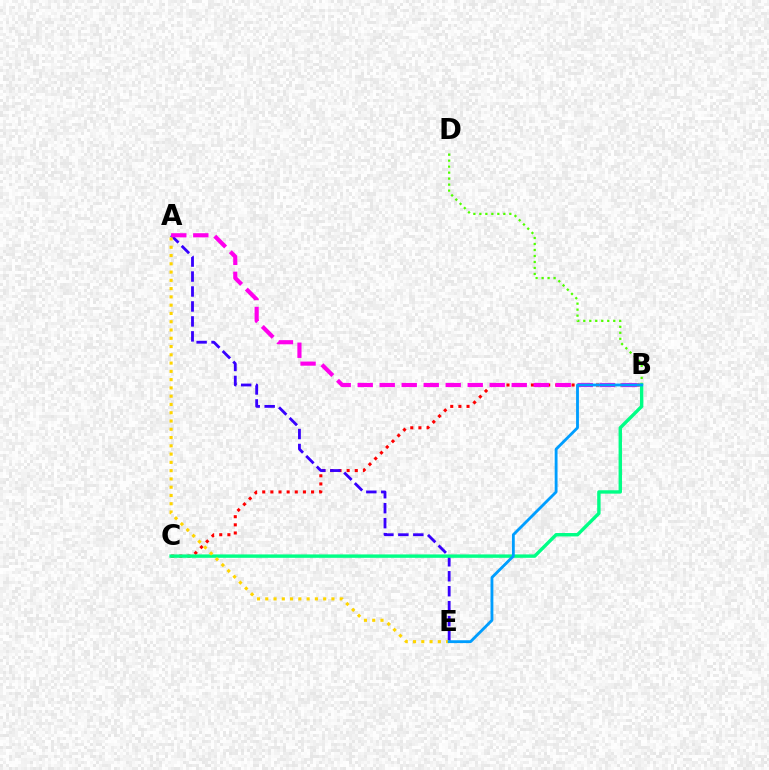{('B', 'C'): [{'color': '#ff0000', 'line_style': 'dotted', 'thickness': 2.21}, {'color': '#00ff86', 'line_style': 'solid', 'thickness': 2.45}], ('A', 'E'): [{'color': '#3700ff', 'line_style': 'dashed', 'thickness': 2.03}, {'color': '#ffd500', 'line_style': 'dotted', 'thickness': 2.25}], ('B', 'D'): [{'color': '#4fff00', 'line_style': 'dotted', 'thickness': 1.63}], ('A', 'B'): [{'color': '#ff00ed', 'line_style': 'dashed', 'thickness': 2.99}], ('B', 'E'): [{'color': '#009eff', 'line_style': 'solid', 'thickness': 2.04}]}